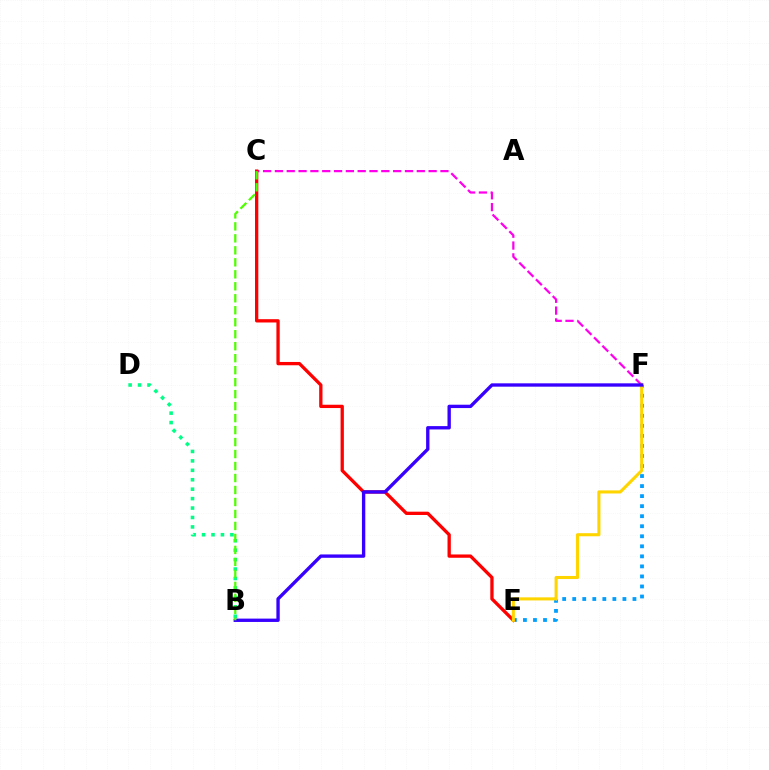{('C', 'F'): [{'color': '#ff00ed', 'line_style': 'dashed', 'thickness': 1.61}], ('E', 'F'): [{'color': '#009eff', 'line_style': 'dotted', 'thickness': 2.73}, {'color': '#ffd500', 'line_style': 'solid', 'thickness': 2.22}], ('C', 'E'): [{'color': '#ff0000', 'line_style': 'solid', 'thickness': 2.37}], ('B', 'F'): [{'color': '#3700ff', 'line_style': 'solid', 'thickness': 2.41}], ('B', 'D'): [{'color': '#00ff86', 'line_style': 'dotted', 'thickness': 2.56}], ('B', 'C'): [{'color': '#4fff00', 'line_style': 'dashed', 'thickness': 1.63}]}